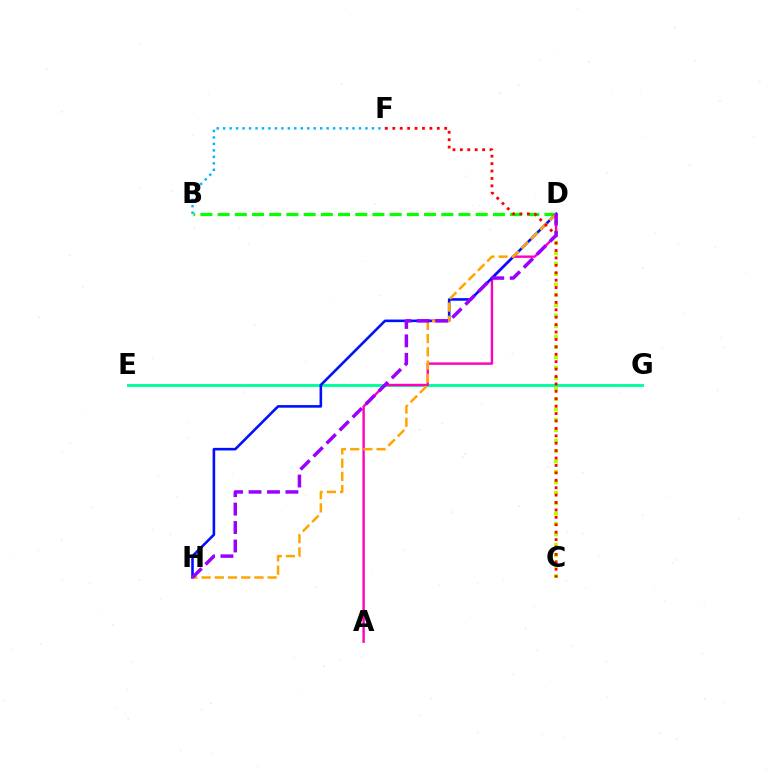{('E', 'G'): [{'color': '#00ff9d', 'line_style': 'solid', 'thickness': 2.09}], ('C', 'D'): [{'color': '#b3ff00', 'line_style': 'dotted', 'thickness': 2.83}], ('A', 'D'): [{'color': '#ff00bd', 'line_style': 'solid', 'thickness': 1.73}], ('B', 'D'): [{'color': '#08ff00', 'line_style': 'dashed', 'thickness': 2.34}], ('D', 'H'): [{'color': '#0010ff', 'line_style': 'solid', 'thickness': 1.87}, {'color': '#ffa500', 'line_style': 'dashed', 'thickness': 1.8}, {'color': '#9b00ff', 'line_style': 'dashed', 'thickness': 2.51}], ('B', 'F'): [{'color': '#00b5ff', 'line_style': 'dotted', 'thickness': 1.76}], ('C', 'F'): [{'color': '#ff0000', 'line_style': 'dotted', 'thickness': 2.01}]}